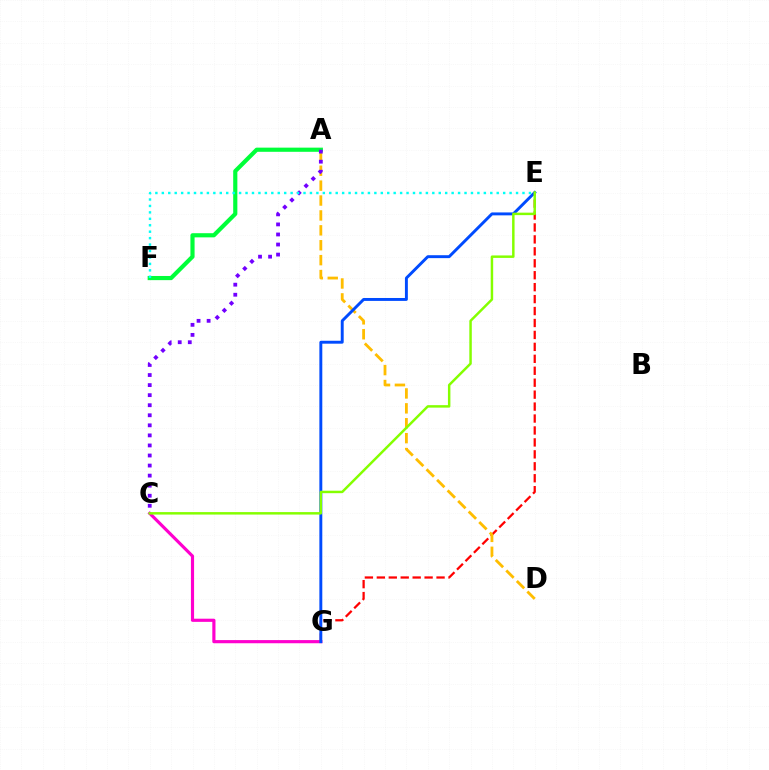{('E', 'G'): [{'color': '#ff0000', 'line_style': 'dashed', 'thickness': 1.62}, {'color': '#004bff', 'line_style': 'solid', 'thickness': 2.1}], ('C', 'G'): [{'color': '#ff00cf', 'line_style': 'solid', 'thickness': 2.28}], ('A', 'D'): [{'color': '#ffbd00', 'line_style': 'dashed', 'thickness': 2.03}], ('A', 'F'): [{'color': '#00ff39', 'line_style': 'solid', 'thickness': 3.0}], ('C', 'E'): [{'color': '#84ff00', 'line_style': 'solid', 'thickness': 1.78}], ('A', 'C'): [{'color': '#7200ff', 'line_style': 'dotted', 'thickness': 2.73}], ('E', 'F'): [{'color': '#00fff6', 'line_style': 'dotted', 'thickness': 1.75}]}